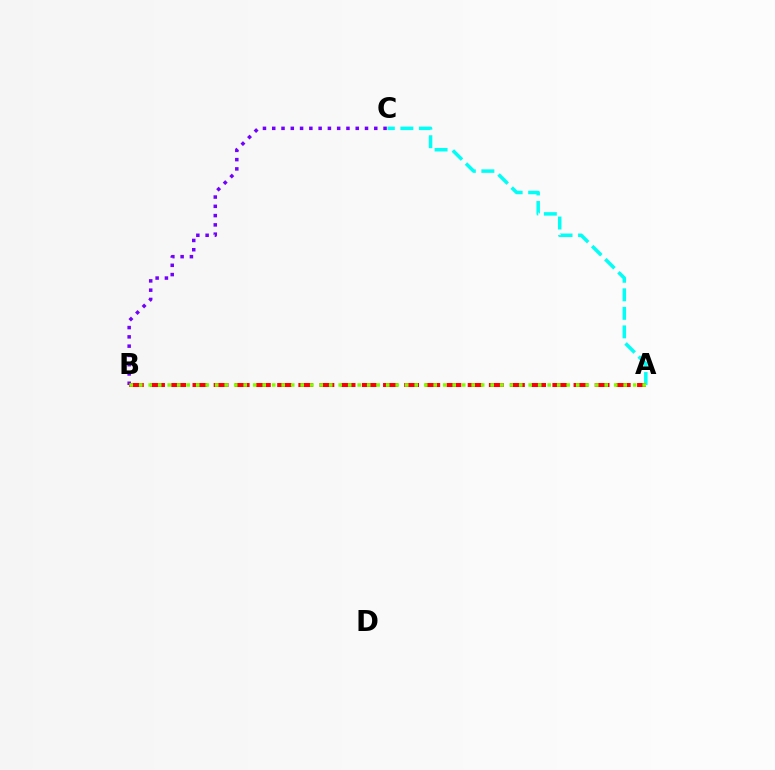{('B', 'C'): [{'color': '#7200ff', 'line_style': 'dotted', 'thickness': 2.52}], ('A', 'C'): [{'color': '#00fff6', 'line_style': 'dashed', 'thickness': 2.52}], ('A', 'B'): [{'color': '#ff0000', 'line_style': 'dashed', 'thickness': 2.88}, {'color': '#84ff00', 'line_style': 'dotted', 'thickness': 2.58}]}